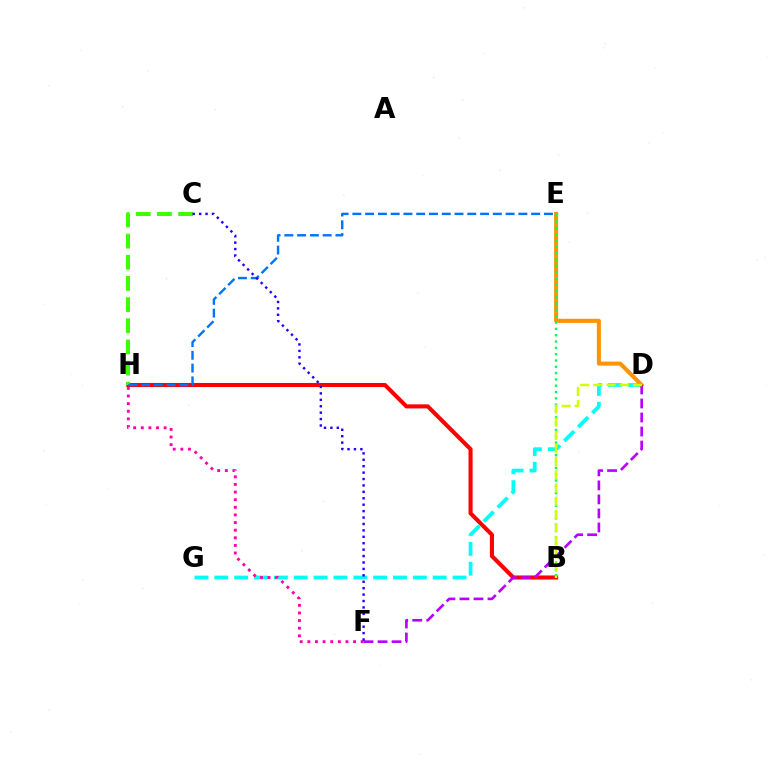{('B', 'H'): [{'color': '#ff0000', 'line_style': 'solid', 'thickness': 2.93}], ('D', 'G'): [{'color': '#00fff6', 'line_style': 'dashed', 'thickness': 2.7}], ('F', 'H'): [{'color': '#ff00ac', 'line_style': 'dotted', 'thickness': 2.07}], ('D', 'E'): [{'color': '#ff9400', 'line_style': 'solid', 'thickness': 2.92}], ('C', 'H'): [{'color': '#3dff00', 'line_style': 'dashed', 'thickness': 2.88}], ('B', 'E'): [{'color': '#00ff5c', 'line_style': 'dotted', 'thickness': 1.72}], ('E', 'H'): [{'color': '#0074ff', 'line_style': 'dashed', 'thickness': 1.73}], ('D', 'F'): [{'color': '#b900ff', 'line_style': 'dashed', 'thickness': 1.9}], ('C', 'F'): [{'color': '#2500ff', 'line_style': 'dotted', 'thickness': 1.74}], ('B', 'D'): [{'color': '#d1ff00', 'line_style': 'dashed', 'thickness': 1.79}]}